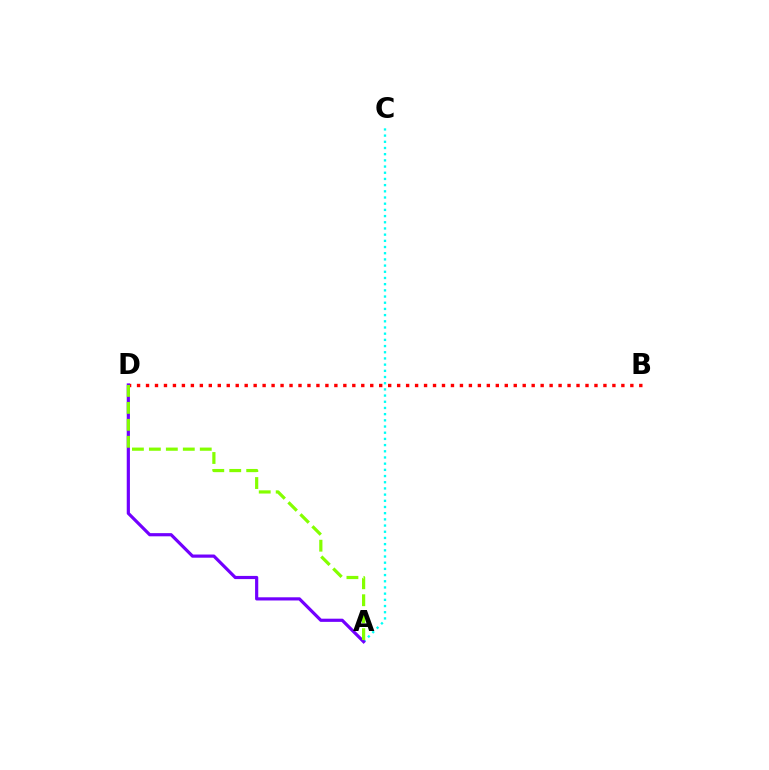{('A', 'C'): [{'color': '#00fff6', 'line_style': 'dotted', 'thickness': 1.68}], ('B', 'D'): [{'color': '#ff0000', 'line_style': 'dotted', 'thickness': 2.44}], ('A', 'D'): [{'color': '#7200ff', 'line_style': 'solid', 'thickness': 2.29}, {'color': '#84ff00', 'line_style': 'dashed', 'thickness': 2.3}]}